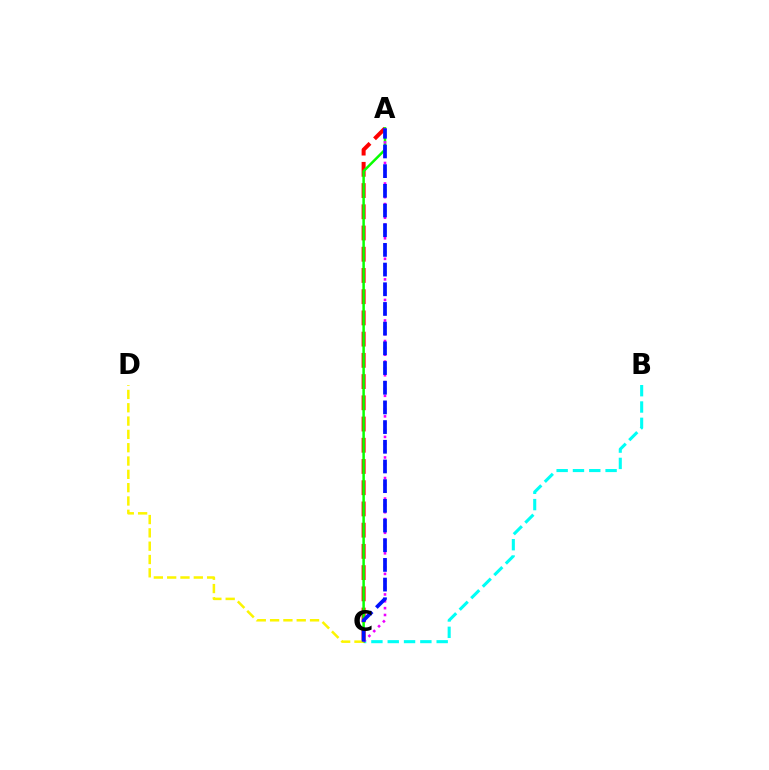{('A', 'C'): [{'color': '#ff0000', 'line_style': 'dashed', 'thickness': 2.88}, {'color': '#08ff00', 'line_style': 'solid', 'thickness': 1.8}, {'color': '#ee00ff', 'line_style': 'dotted', 'thickness': 1.86}, {'color': '#0010ff', 'line_style': 'dashed', 'thickness': 2.67}], ('B', 'C'): [{'color': '#00fff6', 'line_style': 'dashed', 'thickness': 2.22}], ('C', 'D'): [{'color': '#fcf500', 'line_style': 'dashed', 'thickness': 1.81}]}